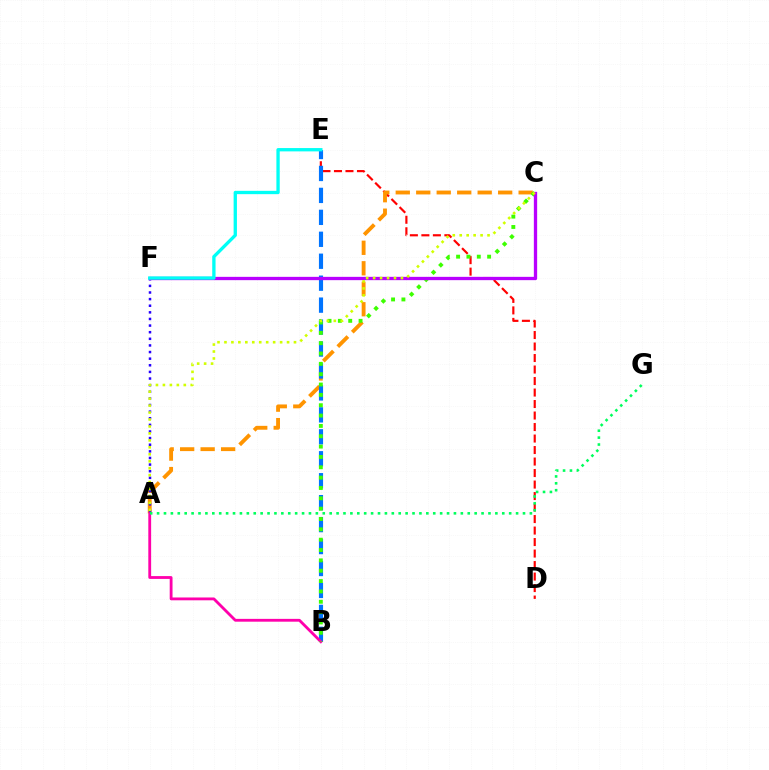{('D', 'E'): [{'color': '#ff0000', 'line_style': 'dashed', 'thickness': 1.56}], ('A', 'C'): [{'color': '#ff9400', 'line_style': 'dashed', 'thickness': 2.78}, {'color': '#d1ff00', 'line_style': 'dotted', 'thickness': 1.89}], ('B', 'E'): [{'color': '#0074ff', 'line_style': 'dashed', 'thickness': 2.98}], ('A', 'B'): [{'color': '#ff00ac', 'line_style': 'solid', 'thickness': 2.03}], ('A', 'F'): [{'color': '#2500ff', 'line_style': 'dotted', 'thickness': 1.8}], ('B', 'C'): [{'color': '#3dff00', 'line_style': 'dotted', 'thickness': 2.81}], ('C', 'F'): [{'color': '#b900ff', 'line_style': 'solid', 'thickness': 2.38}], ('E', 'F'): [{'color': '#00fff6', 'line_style': 'solid', 'thickness': 2.39}], ('A', 'G'): [{'color': '#00ff5c', 'line_style': 'dotted', 'thickness': 1.88}]}